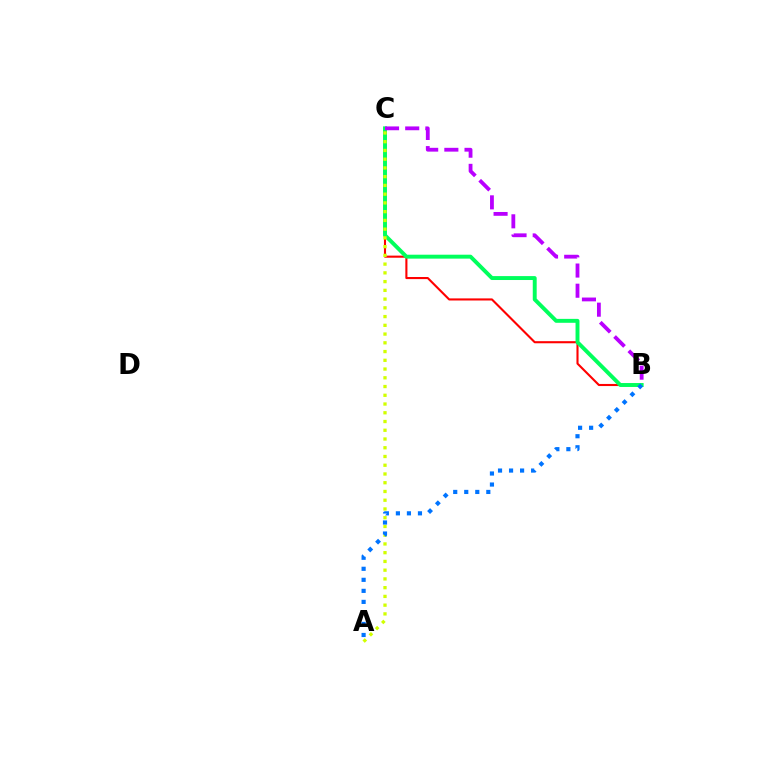{('B', 'C'): [{'color': '#ff0000', 'line_style': 'solid', 'thickness': 1.51}, {'color': '#00ff5c', 'line_style': 'solid', 'thickness': 2.83}, {'color': '#b900ff', 'line_style': 'dashed', 'thickness': 2.74}], ('A', 'C'): [{'color': '#d1ff00', 'line_style': 'dotted', 'thickness': 2.38}], ('A', 'B'): [{'color': '#0074ff', 'line_style': 'dotted', 'thickness': 3.0}]}